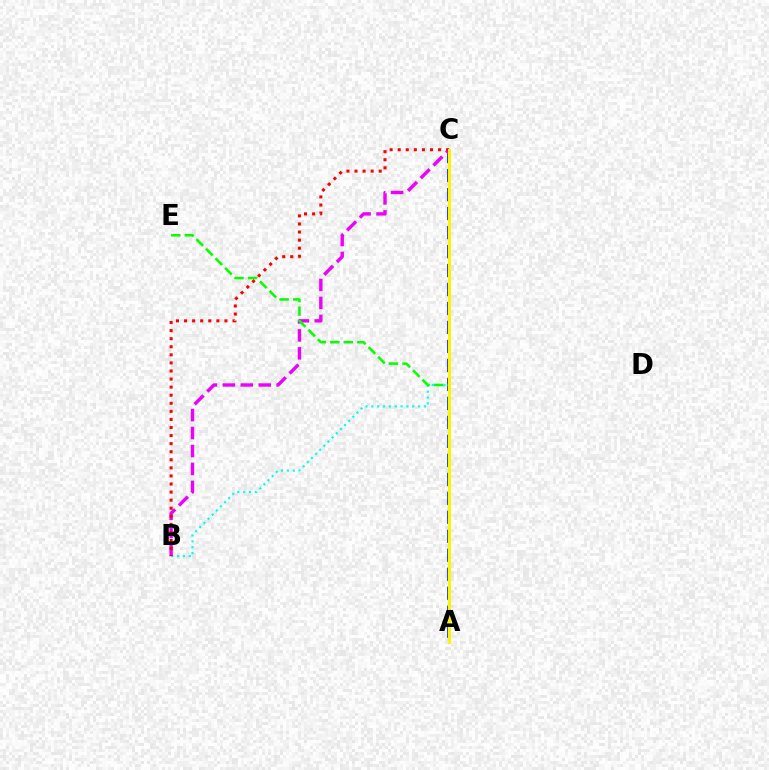{('A', 'C'): [{'color': '#0010ff', 'line_style': 'dashed', 'thickness': 2.58}, {'color': '#fcf500', 'line_style': 'solid', 'thickness': 2.15}], ('B', 'C'): [{'color': '#00fff6', 'line_style': 'dotted', 'thickness': 1.59}, {'color': '#ee00ff', 'line_style': 'dashed', 'thickness': 2.44}, {'color': '#ff0000', 'line_style': 'dotted', 'thickness': 2.19}], ('A', 'E'): [{'color': '#08ff00', 'line_style': 'dashed', 'thickness': 1.83}]}